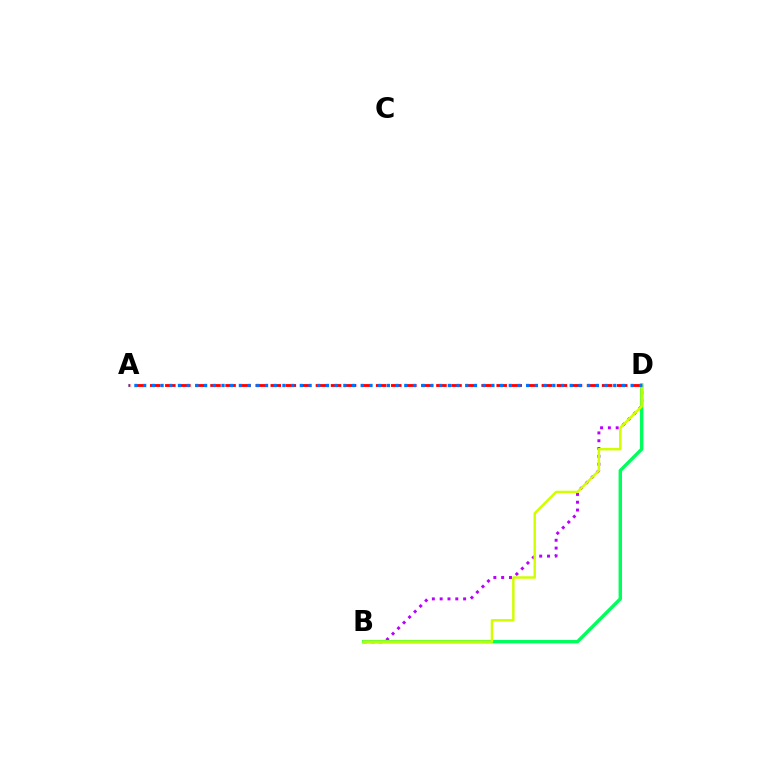{('B', 'D'): [{'color': '#b900ff', 'line_style': 'dotted', 'thickness': 2.12}, {'color': '#00ff5c', 'line_style': 'solid', 'thickness': 2.46}, {'color': '#d1ff00', 'line_style': 'solid', 'thickness': 1.78}], ('A', 'D'): [{'color': '#ff0000', 'line_style': 'dashed', 'thickness': 2.05}, {'color': '#0074ff', 'line_style': 'dotted', 'thickness': 2.37}]}